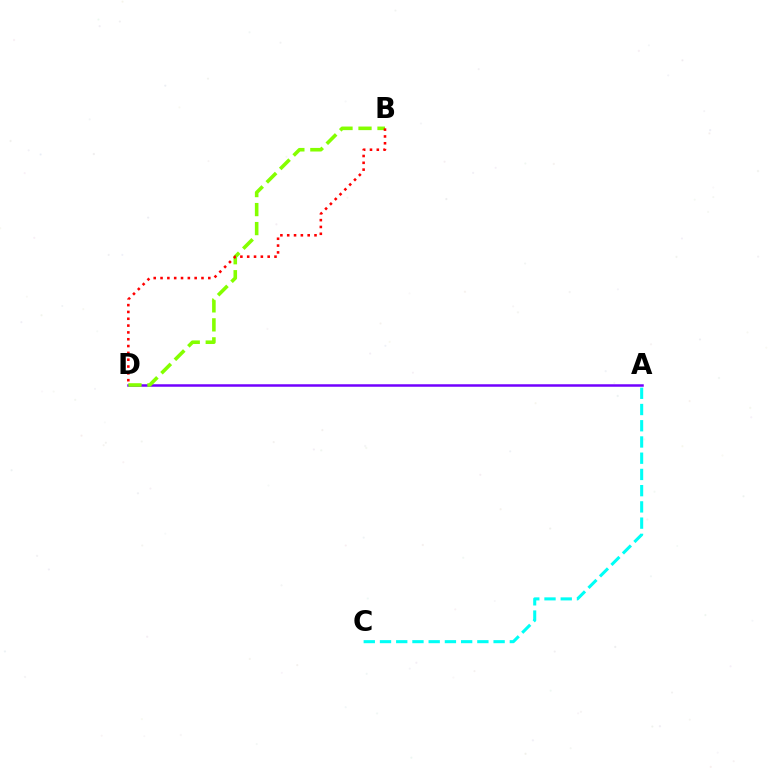{('A', 'D'): [{'color': '#7200ff', 'line_style': 'solid', 'thickness': 1.8}], ('B', 'D'): [{'color': '#84ff00', 'line_style': 'dashed', 'thickness': 2.58}, {'color': '#ff0000', 'line_style': 'dotted', 'thickness': 1.85}], ('A', 'C'): [{'color': '#00fff6', 'line_style': 'dashed', 'thickness': 2.2}]}